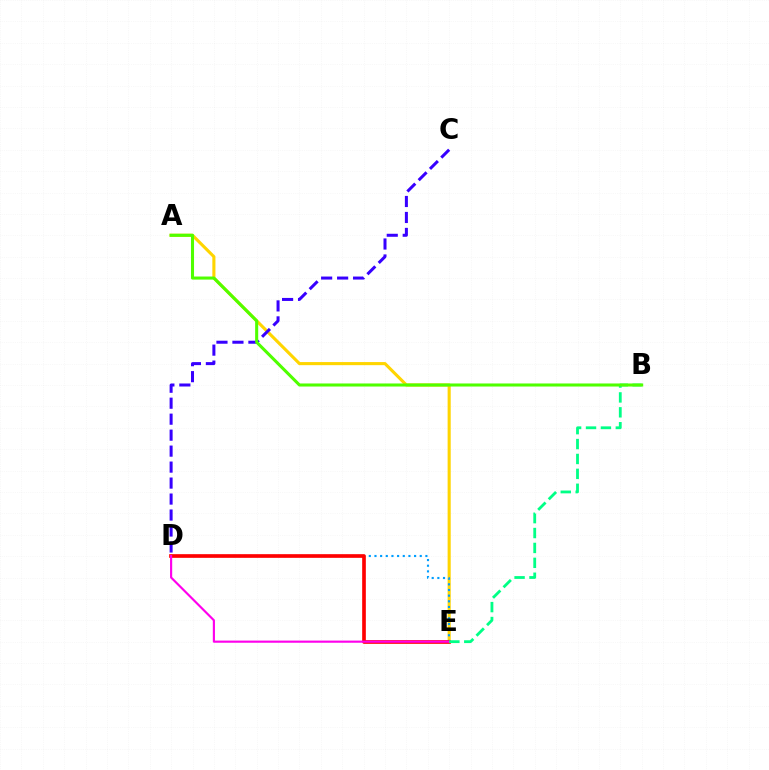{('A', 'E'): [{'color': '#ffd500', 'line_style': 'solid', 'thickness': 2.23}], ('D', 'E'): [{'color': '#009eff', 'line_style': 'dotted', 'thickness': 1.54}, {'color': '#ff0000', 'line_style': 'solid', 'thickness': 2.64}, {'color': '#ff00ed', 'line_style': 'solid', 'thickness': 1.55}], ('B', 'E'): [{'color': '#00ff86', 'line_style': 'dashed', 'thickness': 2.02}], ('C', 'D'): [{'color': '#3700ff', 'line_style': 'dashed', 'thickness': 2.17}], ('A', 'B'): [{'color': '#4fff00', 'line_style': 'solid', 'thickness': 2.21}]}